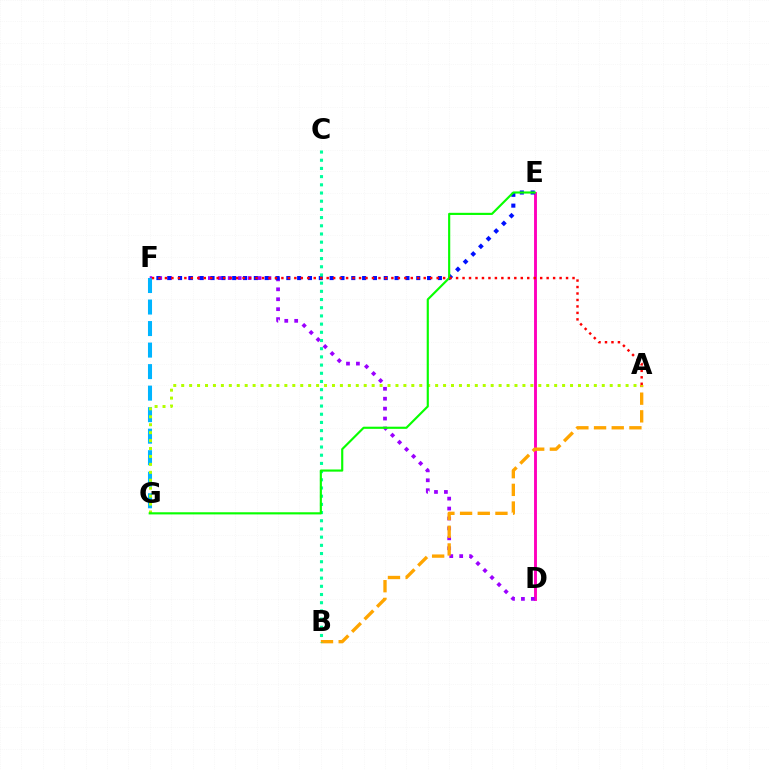{('D', 'E'): [{'color': '#ff00bd', 'line_style': 'solid', 'thickness': 2.09}], ('D', 'F'): [{'color': '#9b00ff', 'line_style': 'dotted', 'thickness': 2.7}], ('E', 'F'): [{'color': '#0010ff', 'line_style': 'dotted', 'thickness': 2.94}], ('F', 'G'): [{'color': '#00b5ff', 'line_style': 'dashed', 'thickness': 2.92}], ('A', 'B'): [{'color': '#ffa500', 'line_style': 'dashed', 'thickness': 2.4}], ('A', 'G'): [{'color': '#b3ff00', 'line_style': 'dotted', 'thickness': 2.16}], ('B', 'C'): [{'color': '#00ff9d', 'line_style': 'dotted', 'thickness': 2.23}], ('E', 'G'): [{'color': '#08ff00', 'line_style': 'solid', 'thickness': 1.55}], ('A', 'F'): [{'color': '#ff0000', 'line_style': 'dotted', 'thickness': 1.76}]}